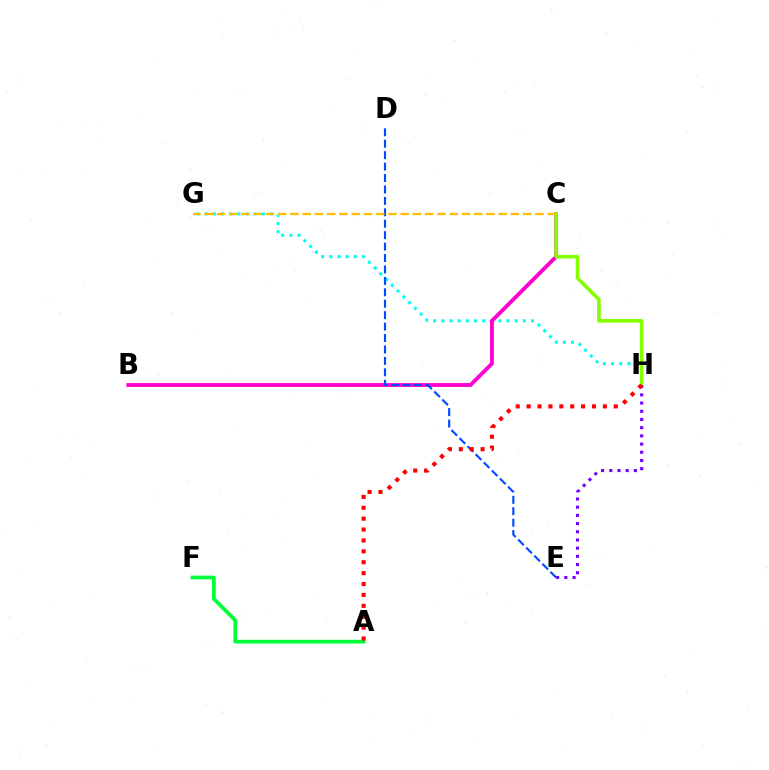{('G', 'H'): [{'color': '#00fff6', 'line_style': 'dotted', 'thickness': 2.21}], ('B', 'C'): [{'color': '#ff00cf', 'line_style': 'solid', 'thickness': 2.77}], ('C', 'H'): [{'color': '#84ff00', 'line_style': 'solid', 'thickness': 2.59}], ('A', 'F'): [{'color': '#00ff39', 'line_style': 'solid', 'thickness': 2.69}], ('E', 'H'): [{'color': '#7200ff', 'line_style': 'dotted', 'thickness': 2.23}], ('D', 'E'): [{'color': '#004bff', 'line_style': 'dashed', 'thickness': 1.55}], ('C', 'G'): [{'color': '#ffbd00', 'line_style': 'dashed', 'thickness': 1.66}], ('A', 'H'): [{'color': '#ff0000', 'line_style': 'dotted', 'thickness': 2.96}]}